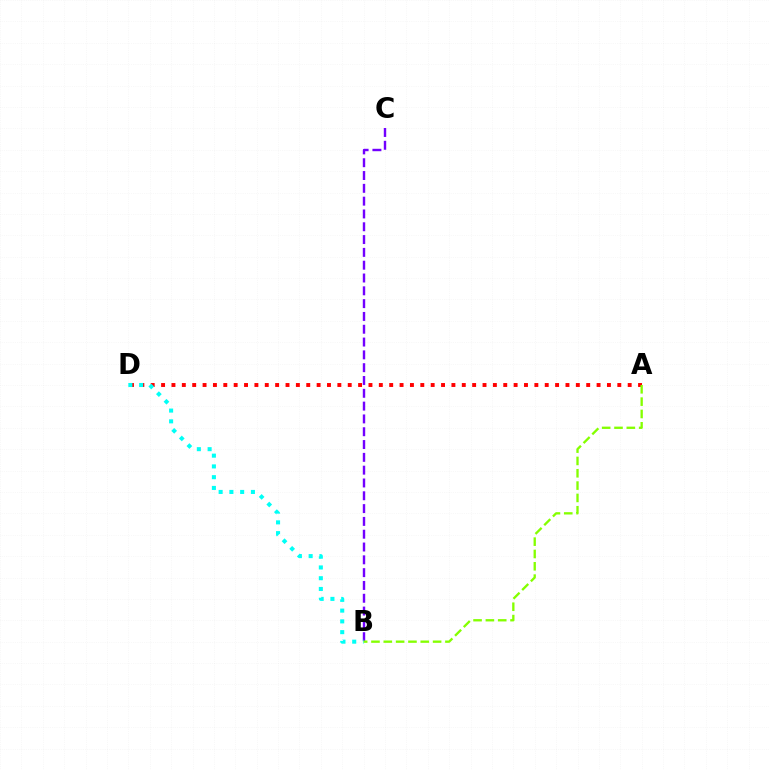{('B', 'C'): [{'color': '#7200ff', 'line_style': 'dashed', 'thickness': 1.74}], ('A', 'D'): [{'color': '#ff0000', 'line_style': 'dotted', 'thickness': 2.82}], ('B', 'D'): [{'color': '#00fff6', 'line_style': 'dotted', 'thickness': 2.92}], ('A', 'B'): [{'color': '#84ff00', 'line_style': 'dashed', 'thickness': 1.67}]}